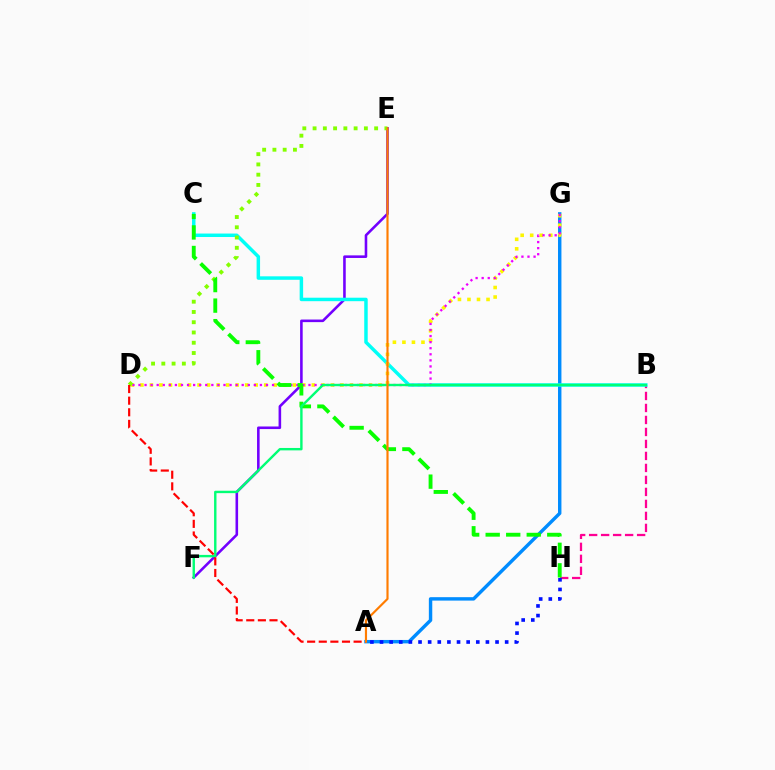{('A', 'G'): [{'color': '#008cff', 'line_style': 'solid', 'thickness': 2.46}], ('B', 'H'): [{'color': '#ff0094', 'line_style': 'dashed', 'thickness': 1.63}], ('E', 'F'): [{'color': '#7200ff', 'line_style': 'solid', 'thickness': 1.86}], ('B', 'C'): [{'color': '#00fff6', 'line_style': 'solid', 'thickness': 2.5}], ('D', 'G'): [{'color': '#fcf500', 'line_style': 'dotted', 'thickness': 2.59}, {'color': '#ee00ff', 'line_style': 'dotted', 'thickness': 1.65}], ('A', 'H'): [{'color': '#0010ff', 'line_style': 'dotted', 'thickness': 2.62}], ('D', 'E'): [{'color': '#84ff00', 'line_style': 'dotted', 'thickness': 2.79}], ('C', 'H'): [{'color': '#08ff00', 'line_style': 'dashed', 'thickness': 2.79}], ('B', 'F'): [{'color': '#00ff74', 'line_style': 'solid', 'thickness': 1.73}], ('A', 'D'): [{'color': '#ff0000', 'line_style': 'dashed', 'thickness': 1.58}], ('A', 'E'): [{'color': '#ff7c00', 'line_style': 'solid', 'thickness': 1.55}]}